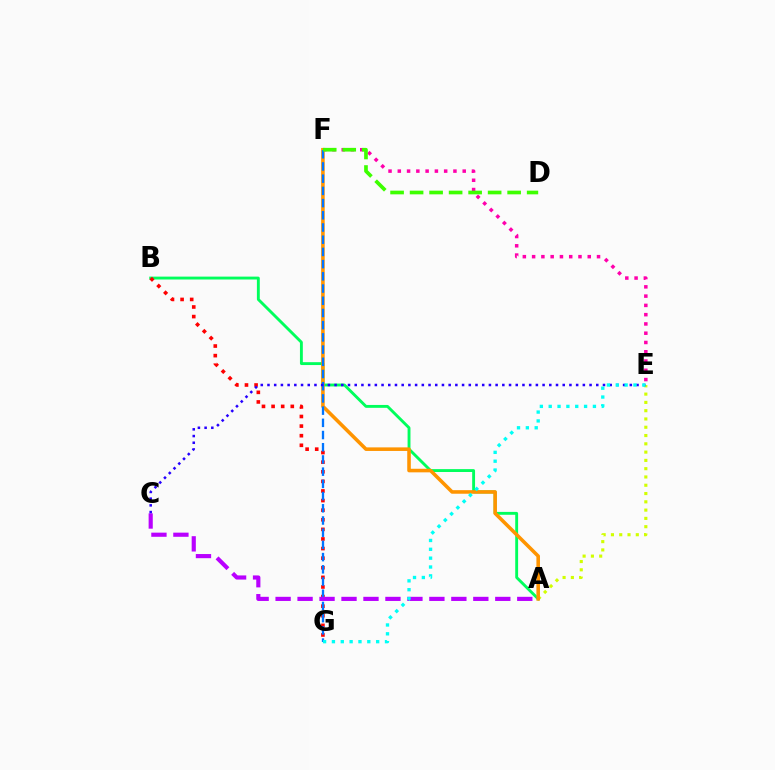{('A', 'E'): [{'color': '#d1ff00', 'line_style': 'dotted', 'thickness': 2.25}], ('E', 'F'): [{'color': '#ff00ac', 'line_style': 'dotted', 'thickness': 2.52}], ('A', 'B'): [{'color': '#00ff5c', 'line_style': 'solid', 'thickness': 2.07}], ('A', 'F'): [{'color': '#ff9400', 'line_style': 'solid', 'thickness': 2.57}], ('B', 'G'): [{'color': '#ff0000', 'line_style': 'dotted', 'thickness': 2.61}], ('F', 'G'): [{'color': '#0074ff', 'line_style': 'dashed', 'thickness': 1.66}], ('A', 'C'): [{'color': '#b900ff', 'line_style': 'dashed', 'thickness': 2.98}], ('D', 'F'): [{'color': '#3dff00', 'line_style': 'dashed', 'thickness': 2.65}], ('C', 'E'): [{'color': '#2500ff', 'line_style': 'dotted', 'thickness': 1.82}], ('E', 'G'): [{'color': '#00fff6', 'line_style': 'dotted', 'thickness': 2.4}]}